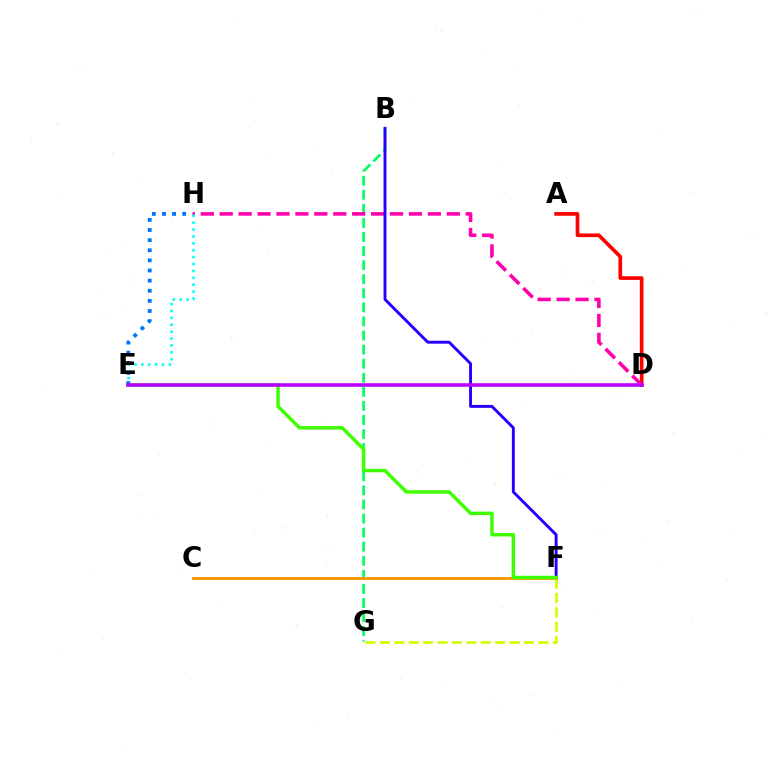{('B', 'G'): [{'color': '#00ff5c', 'line_style': 'dashed', 'thickness': 1.91}], ('F', 'G'): [{'color': '#d1ff00', 'line_style': 'dashed', 'thickness': 1.96}], ('A', 'D'): [{'color': '#ff0000', 'line_style': 'solid', 'thickness': 2.65}], ('D', 'H'): [{'color': '#ff00ac', 'line_style': 'dashed', 'thickness': 2.57}], ('B', 'F'): [{'color': '#2500ff', 'line_style': 'solid', 'thickness': 2.1}], ('C', 'F'): [{'color': '#ff9400', 'line_style': 'solid', 'thickness': 2.0}], ('E', 'H'): [{'color': '#00fff6', 'line_style': 'dotted', 'thickness': 1.87}, {'color': '#0074ff', 'line_style': 'dotted', 'thickness': 2.75}], ('E', 'F'): [{'color': '#3dff00', 'line_style': 'solid', 'thickness': 2.49}], ('D', 'E'): [{'color': '#b900ff', 'line_style': 'solid', 'thickness': 2.58}]}